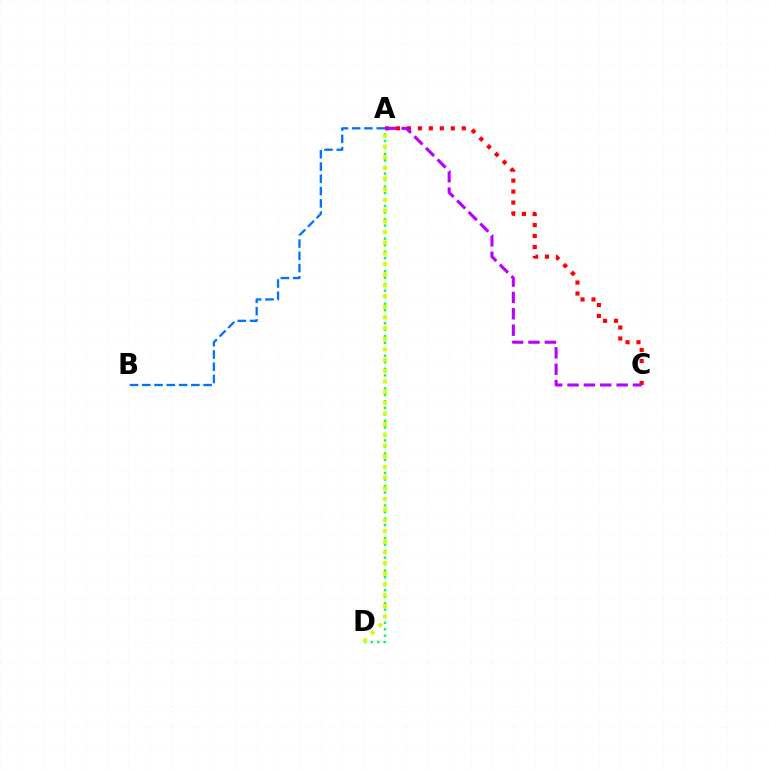{('A', 'C'): [{'color': '#ff0000', 'line_style': 'dotted', 'thickness': 2.98}, {'color': '#b900ff', 'line_style': 'dashed', 'thickness': 2.22}], ('A', 'D'): [{'color': '#00ff5c', 'line_style': 'dotted', 'thickness': 1.77}, {'color': '#d1ff00', 'line_style': 'dotted', 'thickness': 2.9}], ('A', 'B'): [{'color': '#0074ff', 'line_style': 'dashed', 'thickness': 1.67}]}